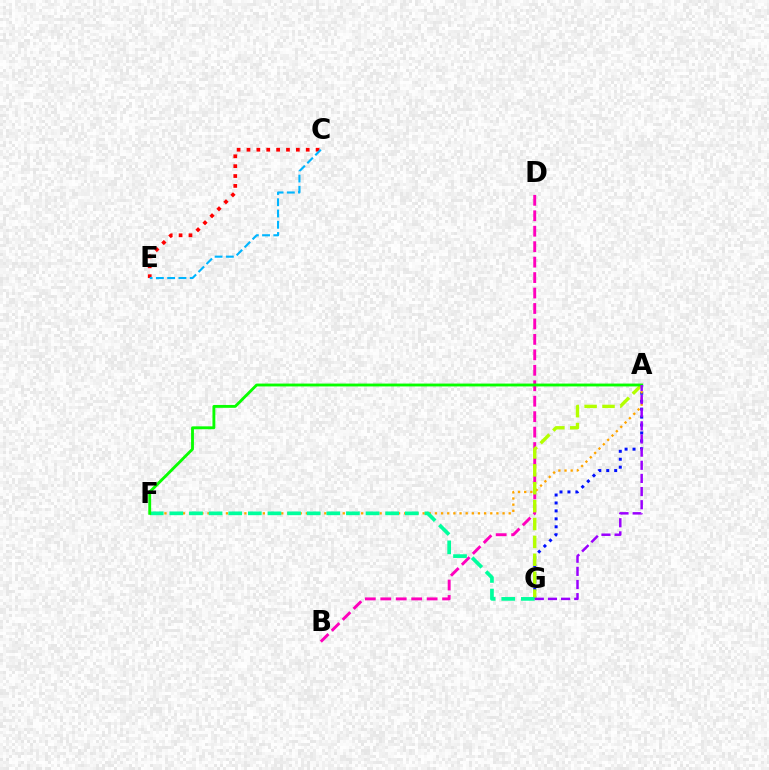{('B', 'D'): [{'color': '#ff00bd', 'line_style': 'dashed', 'thickness': 2.1}], ('A', 'G'): [{'color': '#0010ff', 'line_style': 'dotted', 'thickness': 2.16}, {'color': '#b3ff00', 'line_style': 'dashed', 'thickness': 2.43}, {'color': '#9b00ff', 'line_style': 'dashed', 'thickness': 1.79}], ('A', 'F'): [{'color': '#ffa500', 'line_style': 'dotted', 'thickness': 1.67}, {'color': '#08ff00', 'line_style': 'solid', 'thickness': 2.06}], ('C', 'E'): [{'color': '#ff0000', 'line_style': 'dotted', 'thickness': 2.68}, {'color': '#00b5ff', 'line_style': 'dashed', 'thickness': 1.53}], ('F', 'G'): [{'color': '#00ff9d', 'line_style': 'dashed', 'thickness': 2.67}]}